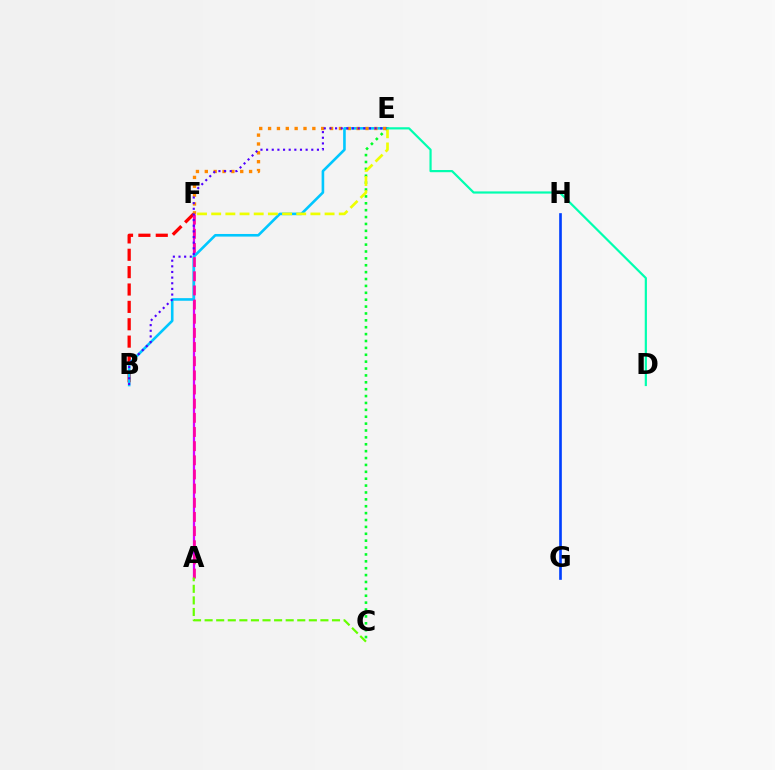{('C', 'E'): [{'color': '#00ff27', 'line_style': 'dotted', 'thickness': 1.87}], ('B', 'F'): [{'color': '#ff0000', 'line_style': 'dashed', 'thickness': 2.36}], ('A', 'F'): [{'color': '#d600ff', 'line_style': 'solid', 'thickness': 1.62}, {'color': '#ff00a0', 'line_style': 'dashed', 'thickness': 1.92}], ('B', 'E'): [{'color': '#00c7ff', 'line_style': 'solid', 'thickness': 1.88}, {'color': '#4f00ff', 'line_style': 'dotted', 'thickness': 1.53}], ('E', 'F'): [{'color': '#ff8800', 'line_style': 'dotted', 'thickness': 2.41}, {'color': '#eeff00', 'line_style': 'dashed', 'thickness': 1.93}], ('A', 'C'): [{'color': '#66ff00', 'line_style': 'dashed', 'thickness': 1.57}], ('G', 'H'): [{'color': '#003fff', 'line_style': 'solid', 'thickness': 1.91}], ('D', 'E'): [{'color': '#00ffaf', 'line_style': 'solid', 'thickness': 1.58}]}